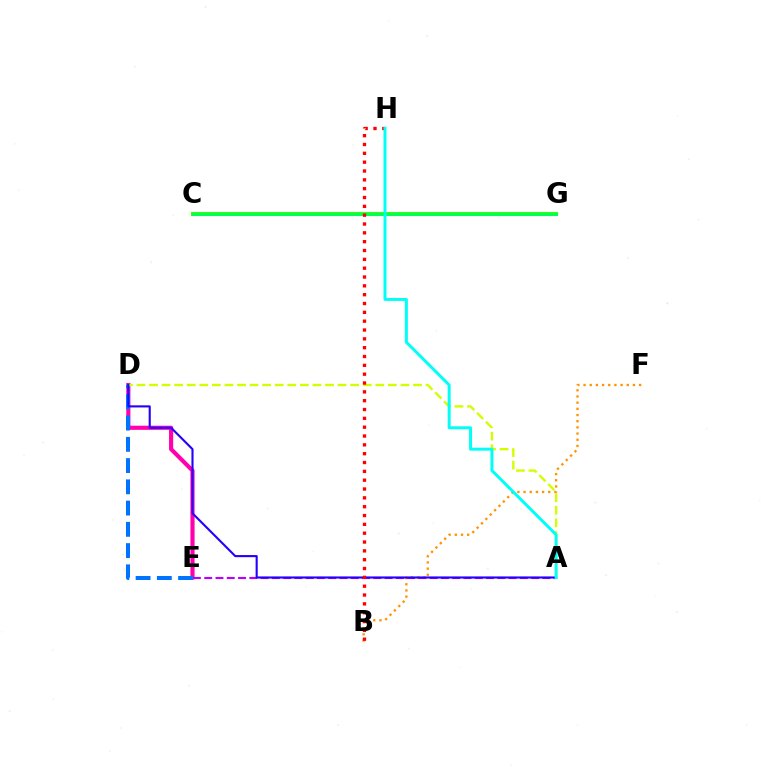{('C', 'G'): [{'color': '#3dff00', 'line_style': 'solid', 'thickness': 2.94}, {'color': '#00ff5c', 'line_style': 'solid', 'thickness': 2.07}], ('D', 'E'): [{'color': '#ff00ac', 'line_style': 'solid', 'thickness': 2.98}, {'color': '#0074ff', 'line_style': 'dashed', 'thickness': 2.89}], ('B', 'F'): [{'color': '#ff9400', 'line_style': 'dotted', 'thickness': 1.68}], ('A', 'E'): [{'color': '#b900ff', 'line_style': 'dashed', 'thickness': 1.53}], ('A', 'D'): [{'color': '#d1ff00', 'line_style': 'dashed', 'thickness': 1.71}, {'color': '#2500ff', 'line_style': 'solid', 'thickness': 1.52}], ('B', 'H'): [{'color': '#ff0000', 'line_style': 'dotted', 'thickness': 2.4}], ('A', 'H'): [{'color': '#00fff6', 'line_style': 'solid', 'thickness': 2.15}]}